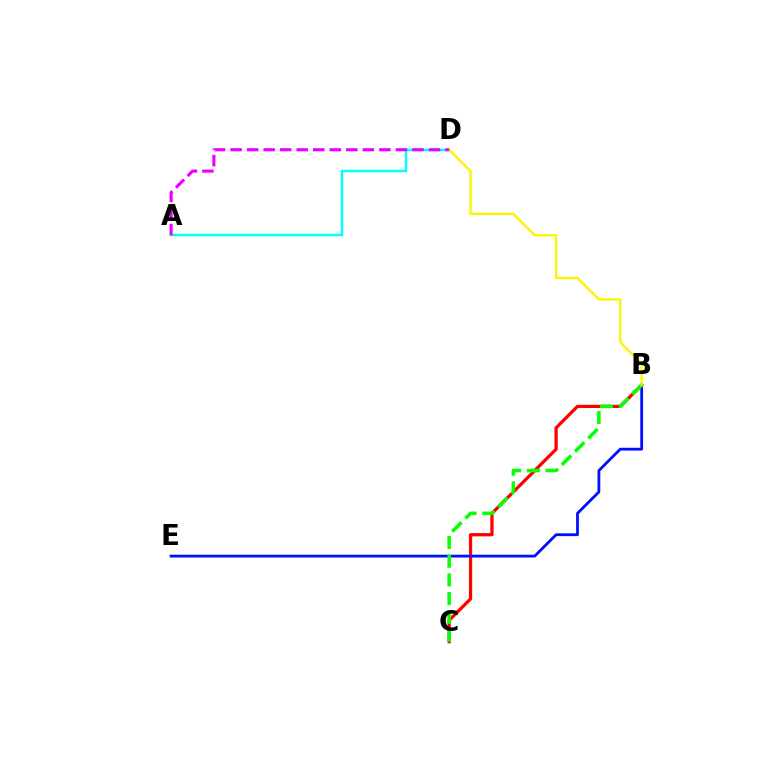{('A', 'D'): [{'color': '#00fff6', 'line_style': 'solid', 'thickness': 1.78}, {'color': '#ee00ff', 'line_style': 'dashed', 'thickness': 2.25}], ('B', 'C'): [{'color': '#ff0000', 'line_style': 'solid', 'thickness': 2.34}, {'color': '#08ff00', 'line_style': 'dashed', 'thickness': 2.54}], ('B', 'E'): [{'color': '#0010ff', 'line_style': 'solid', 'thickness': 2.02}], ('B', 'D'): [{'color': '#fcf500', 'line_style': 'solid', 'thickness': 1.7}]}